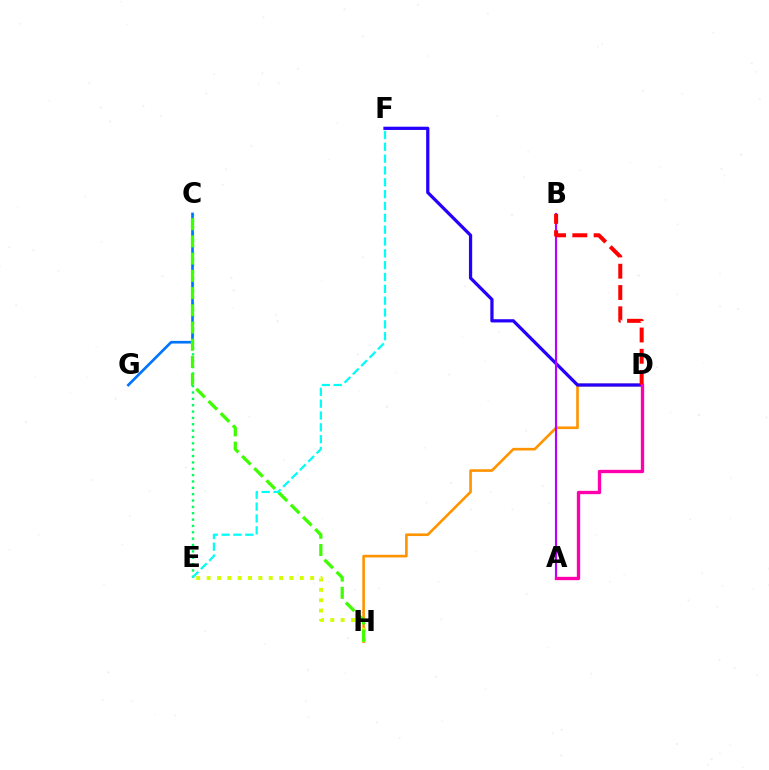{('C', 'E'): [{'color': '#00ff5c', 'line_style': 'dotted', 'thickness': 1.73}], ('D', 'H'): [{'color': '#ff9400', 'line_style': 'solid', 'thickness': 1.9}], ('C', 'G'): [{'color': '#0074ff', 'line_style': 'solid', 'thickness': 1.91}], ('D', 'F'): [{'color': '#2500ff', 'line_style': 'solid', 'thickness': 2.33}], ('A', 'B'): [{'color': '#b900ff', 'line_style': 'solid', 'thickness': 1.53}], ('E', 'H'): [{'color': '#d1ff00', 'line_style': 'dotted', 'thickness': 2.81}], ('C', 'H'): [{'color': '#3dff00', 'line_style': 'dashed', 'thickness': 2.34}], ('B', 'D'): [{'color': '#ff0000', 'line_style': 'dashed', 'thickness': 2.89}], ('A', 'D'): [{'color': '#ff00ac', 'line_style': 'solid', 'thickness': 2.4}], ('E', 'F'): [{'color': '#00fff6', 'line_style': 'dashed', 'thickness': 1.61}]}